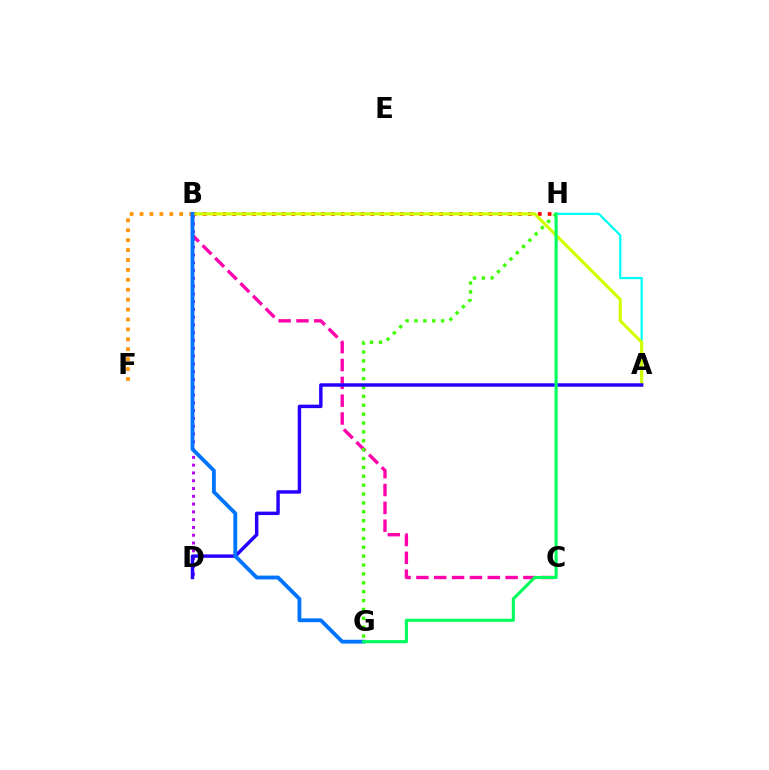{('B', 'F'): [{'color': '#ff9400', 'line_style': 'dotted', 'thickness': 2.69}], ('B', 'C'): [{'color': '#ff00ac', 'line_style': 'dashed', 'thickness': 2.42}], ('B', 'D'): [{'color': '#b900ff', 'line_style': 'dotted', 'thickness': 2.12}], ('B', 'H'): [{'color': '#ff0000', 'line_style': 'dotted', 'thickness': 2.68}], ('A', 'H'): [{'color': '#00fff6', 'line_style': 'solid', 'thickness': 1.62}], ('A', 'B'): [{'color': '#d1ff00', 'line_style': 'solid', 'thickness': 2.27}], ('G', 'H'): [{'color': '#3dff00', 'line_style': 'dotted', 'thickness': 2.41}, {'color': '#00ff5c', 'line_style': 'solid', 'thickness': 2.22}], ('A', 'D'): [{'color': '#2500ff', 'line_style': 'solid', 'thickness': 2.48}], ('B', 'G'): [{'color': '#0074ff', 'line_style': 'solid', 'thickness': 2.75}]}